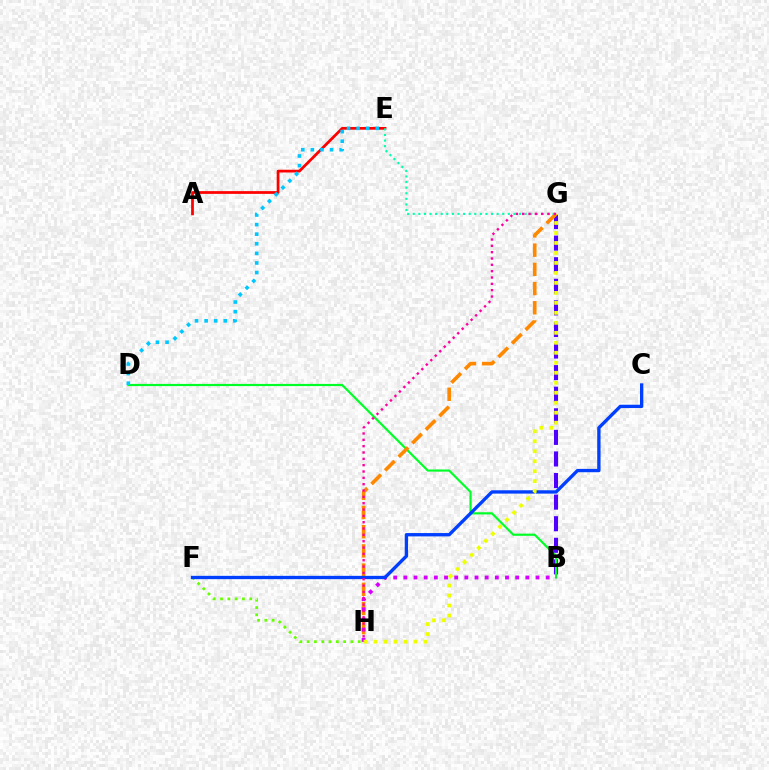{('B', 'G'): [{'color': '#4f00ff', 'line_style': 'dashed', 'thickness': 2.93}], ('B', 'D'): [{'color': '#00ff27', 'line_style': 'solid', 'thickness': 1.56}], ('G', 'H'): [{'color': '#ff8800', 'line_style': 'dashed', 'thickness': 2.61}, {'color': '#eeff00', 'line_style': 'dotted', 'thickness': 2.71}, {'color': '#ff00a0', 'line_style': 'dotted', 'thickness': 1.72}], ('B', 'H'): [{'color': '#d600ff', 'line_style': 'dotted', 'thickness': 2.76}], ('F', 'H'): [{'color': '#66ff00', 'line_style': 'dotted', 'thickness': 1.98}], ('C', 'F'): [{'color': '#003fff', 'line_style': 'solid', 'thickness': 2.4}], ('A', 'E'): [{'color': '#ff0000', 'line_style': 'solid', 'thickness': 1.98}], ('D', 'E'): [{'color': '#00c7ff', 'line_style': 'dotted', 'thickness': 2.61}], ('E', 'G'): [{'color': '#00ffaf', 'line_style': 'dotted', 'thickness': 1.52}]}